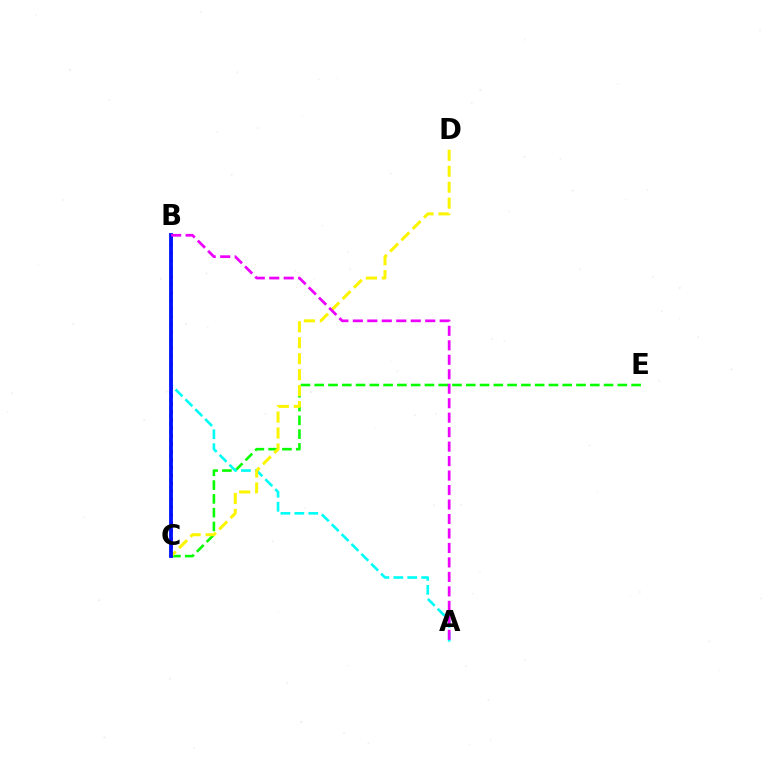{('C', 'E'): [{'color': '#08ff00', 'line_style': 'dashed', 'thickness': 1.87}], ('B', 'C'): [{'color': '#ff0000', 'line_style': 'dotted', 'thickness': 2.16}, {'color': '#0010ff', 'line_style': 'solid', 'thickness': 2.73}], ('A', 'B'): [{'color': '#00fff6', 'line_style': 'dashed', 'thickness': 1.89}, {'color': '#ee00ff', 'line_style': 'dashed', 'thickness': 1.97}], ('C', 'D'): [{'color': '#fcf500', 'line_style': 'dashed', 'thickness': 2.17}]}